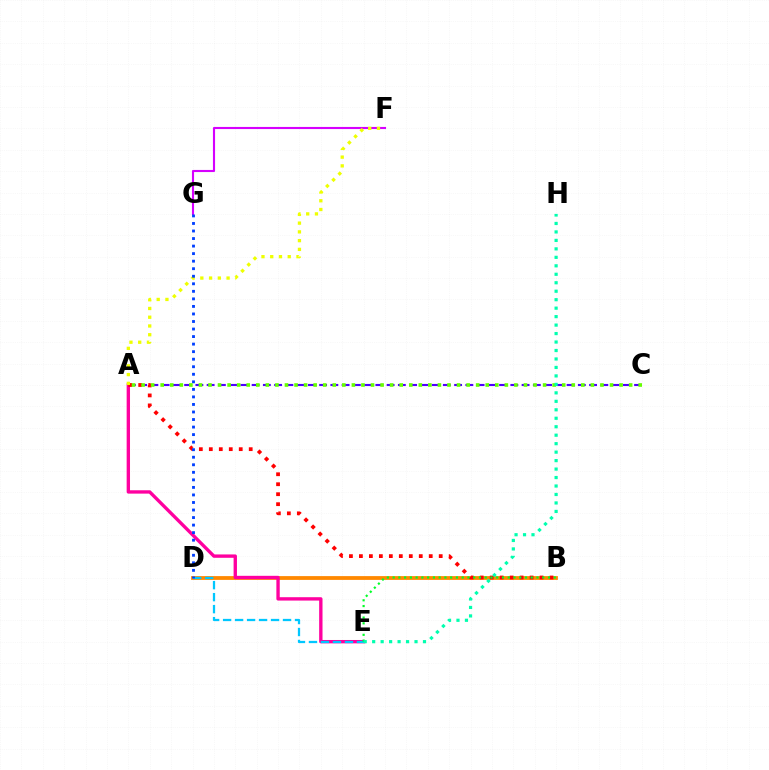{('F', 'G'): [{'color': '#d600ff', 'line_style': 'solid', 'thickness': 1.52}], ('A', 'C'): [{'color': '#4f00ff', 'line_style': 'dashed', 'thickness': 1.53}, {'color': '#66ff00', 'line_style': 'dotted', 'thickness': 2.6}], ('B', 'D'): [{'color': '#ff8800', 'line_style': 'solid', 'thickness': 2.73}], ('A', 'E'): [{'color': '#ff00a0', 'line_style': 'solid', 'thickness': 2.42}], ('A', 'B'): [{'color': '#ff0000', 'line_style': 'dotted', 'thickness': 2.71}], ('A', 'F'): [{'color': '#eeff00', 'line_style': 'dotted', 'thickness': 2.38}], ('D', 'E'): [{'color': '#00c7ff', 'line_style': 'dashed', 'thickness': 1.63}], ('D', 'G'): [{'color': '#003fff', 'line_style': 'dotted', 'thickness': 2.05}], ('B', 'E'): [{'color': '#00ff27', 'line_style': 'dotted', 'thickness': 1.56}], ('E', 'H'): [{'color': '#00ffaf', 'line_style': 'dotted', 'thickness': 2.3}]}